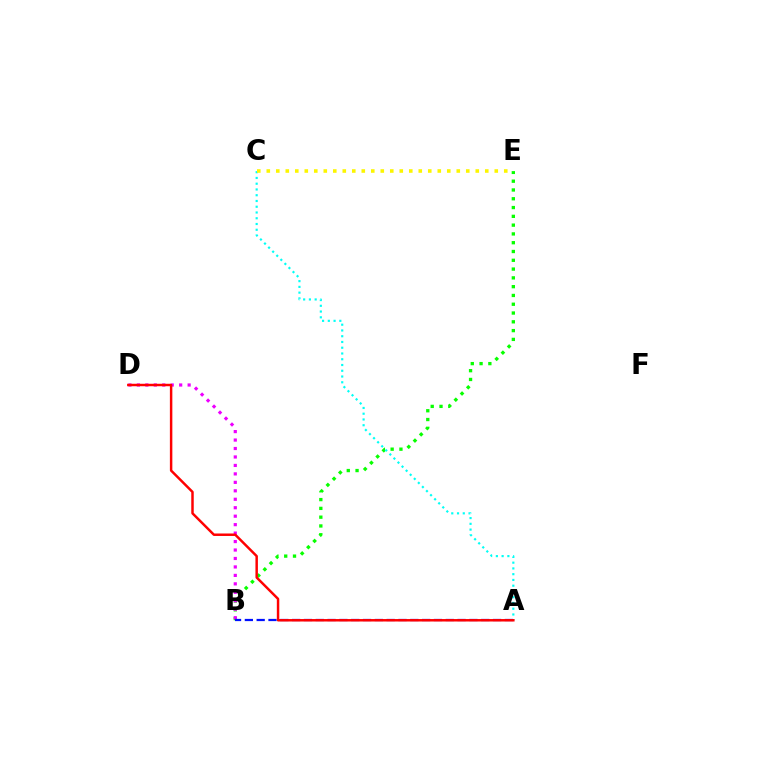{('B', 'E'): [{'color': '#08ff00', 'line_style': 'dotted', 'thickness': 2.39}], ('B', 'D'): [{'color': '#ee00ff', 'line_style': 'dotted', 'thickness': 2.3}], ('A', 'C'): [{'color': '#00fff6', 'line_style': 'dotted', 'thickness': 1.56}], ('C', 'E'): [{'color': '#fcf500', 'line_style': 'dotted', 'thickness': 2.58}], ('A', 'B'): [{'color': '#0010ff', 'line_style': 'dashed', 'thickness': 1.61}], ('A', 'D'): [{'color': '#ff0000', 'line_style': 'solid', 'thickness': 1.78}]}